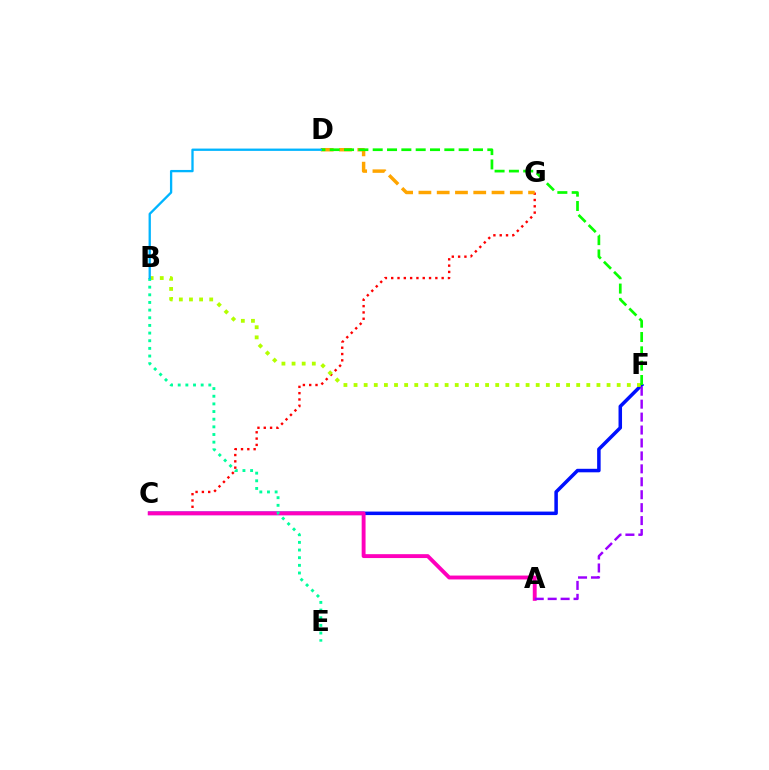{('C', 'F'): [{'color': '#0010ff', 'line_style': 'solid', 'thickness': 2.53}], ('C', 'G'): [{'color': '#ff0000', 'line_style': 'dotted', 'thickness': 1.71}], ('A', 'C'): [{'color': '#ff00bd', 'line_style': 'solid', 'thickness': 2.8}], ('B', 'F'): [{'color': '#b3ff00', 'line_style': 'dotted', 'thickness': 2.75}], ('D', 'G'): [{'color': '#ffa500', 'line_style': 'dashed', 'thickness': 2.48}], ('A', 'F'): [{'color': '#9b00ff', 'line_style': 'dashed', 'thickness': 1.76}], ('B', 'E'): [{'color': '#00ff9d', 'line_style': 'dotted', 'thickness': 2.08}], ('D', 'F'): [{'color': '#08ff00', 'line_style': 'dashed', 'thickness': 1.95}], ('B', 'D'): [{'color': '#00b5ff', 'line_style': 'solid', 'thickness': 1.66}]}